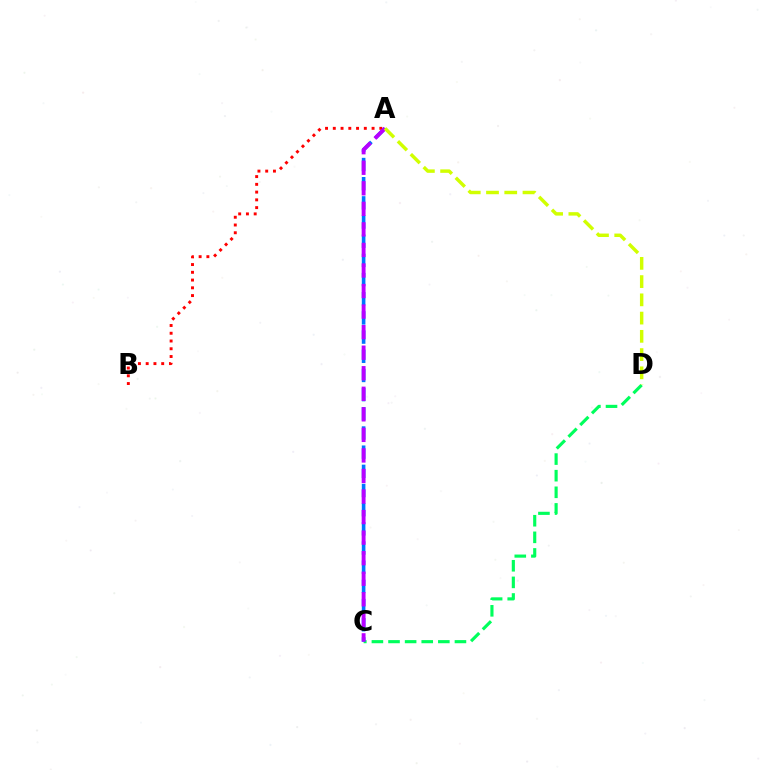{('C', 'D'): [{'color': '#00ff5c', 'line_style': 'dashed', 'thickness': 2.26}], ('A', 'C'): [{'color': '#0074ff', 'line_style': 'dashed', 'thickness': 2.61}, {'color': '#b900ff', 'line_style': 'dashed', 'thickness': 2.79}], ('A', 'B'): [{'color': '#ff0000', 'line_style': 'dotted', 'thickness': 2.11}], ('A', 'D'): [{'color': '#d1ff00', 'line_style': 'dashed', 'thickness': 2.48}]}